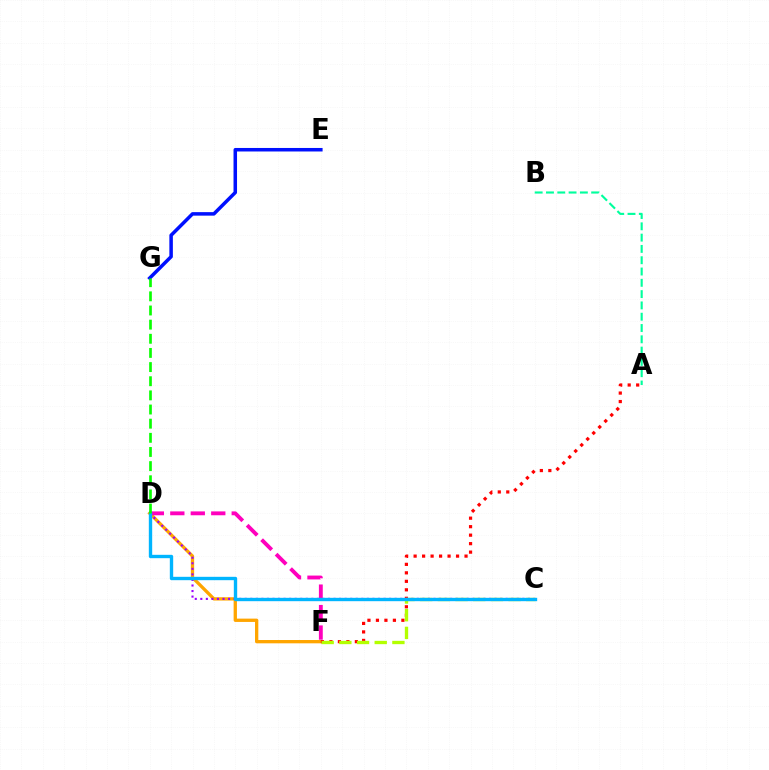{('A', 'B'): [{'color': '#00ff9d', 'line_style': 'dashed', 'thickness': 1.53}], ('D', 'F'): [{'color': '#ffa500', 'line_style': 'solid', 'thickness': 2.38}, {'color': '#ff00bd', 'line_style': 'dashed', 'thickness': 2.78}], ('A', 'F'): [{'color': '#ff0000', 'line_style': 'dotted', 'thickness': 2.31}], ('C', 'D'): [{'color': '#9b00ff', 'line_style': 'dotted', 'thickness': 1.51}, {'color': '#00b5ff', 'line_style': 'solid', 'thickness': 2.42}], ('C', 'F'): [{'color': '#b3ff00', 'line_style': 'dashed', 'thickness': 2.4}], ('E', 'G'): [{'color': '#0010ff', 'line_style': 'solid', 'thickness': 2.53}], ('D', 'G'): [{'color': '#08ff00', 'line_style': 'dashed', 'thickness': 1.92}]}